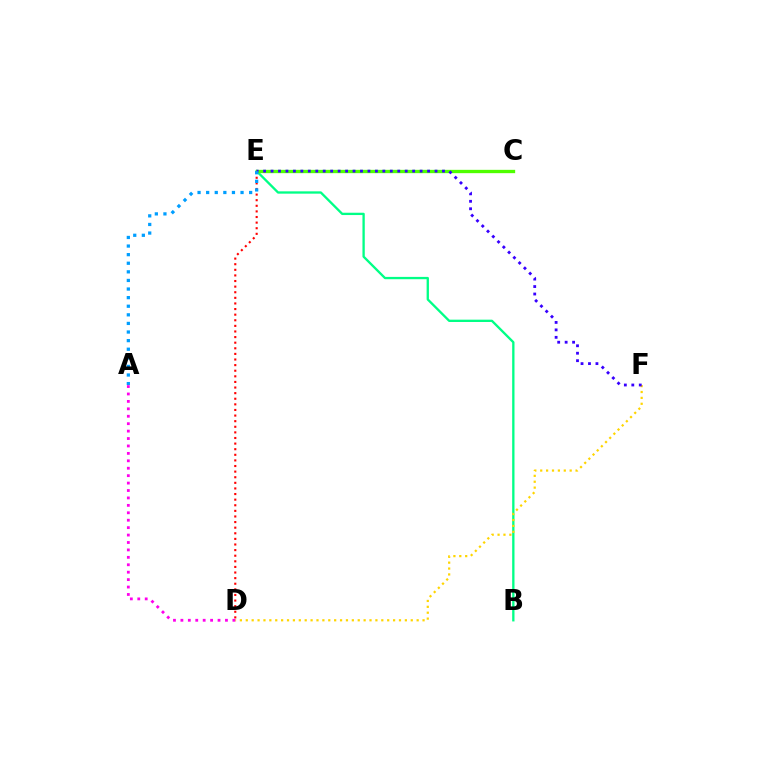{('B', 'E'): [{'color': '#00ff86', 'line_style': 'solid', 'thickness': 1.67}], ('D', 'F'): [{'color': '#ffd500', 'line_style': 'dotted', 'thickness': 1.6}], ('C', 'E'): [{'color': '#4fff00', 'line_style': 'solid', 'thickness': 2.39}], ('D', 'E'): [{'color': '#ff0000', 'line_style': 'dotted', 'thickness': 1.52}], ('E', 'F'): [{'color': '#3700ff', 'line_style': 'dotted', 'thickness': 2.03}], ('A', 'D'): [{'color': '#ff00ed', 'line_style': 'dotted', 'thickness': 2.02}], ('A', 'E'): [{'color': '#009eff', 'line_style': 'dotted', 'thickness': 2.34}]}